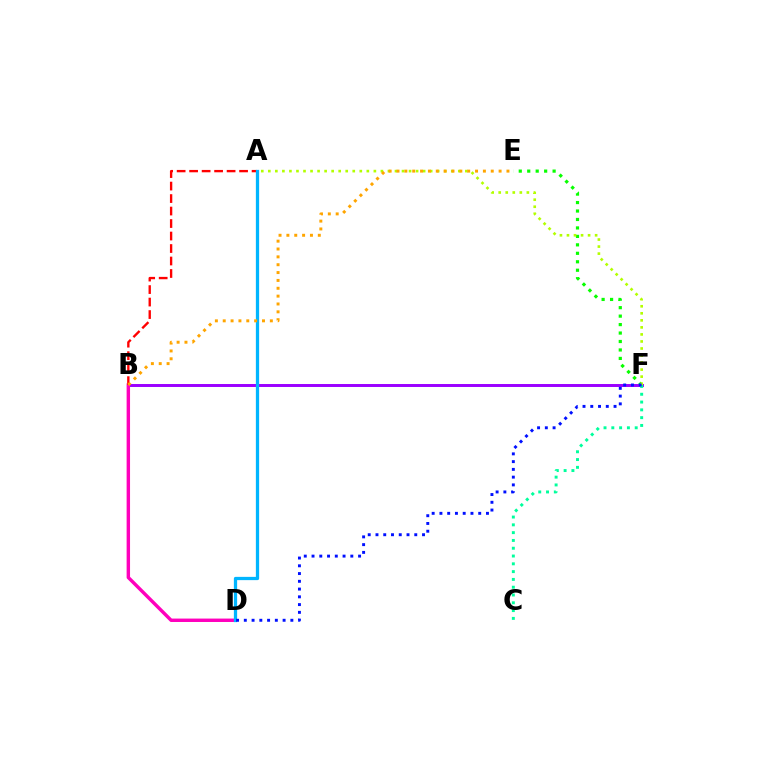{('B', 'F'): [{'color': '#9b00ff', 'line_style': 'solid', 'thickness': 2.13}], ('B', 'D'): [{'color': '#ff00bd', 'line_style': 'solid', 'thickness': 2.46}], ('E', 'F'): [{'color': '#08ff00', 'line_style': 'dotted', 'thickness': 2.3}], ('A', 'F'): [{'color': '#b3ff00', 'line_style': 'dotted', 'thickness': 1.91}], ('C', 'F'): [{'color': '#00ff9d', 'line_style': 'dotted', 'thickness': 2.12}], ('A', 'B'): [{'color': '#ff0000', 'line_style': 'dashed', 'thickness': 1.7}], ('A', 'D'): [{'color': '#00b5ff', 'line_style': 'solid', 'thickness': 2.35}], ('B', 'E'): [{'color': '#ffa500', 'line_style': 'dotted', 'thickness': 2.13}], ('D', 'F'): [{'color': '#0010ff', 'line_style': 'dotted', 'thickness': 2.11}]}